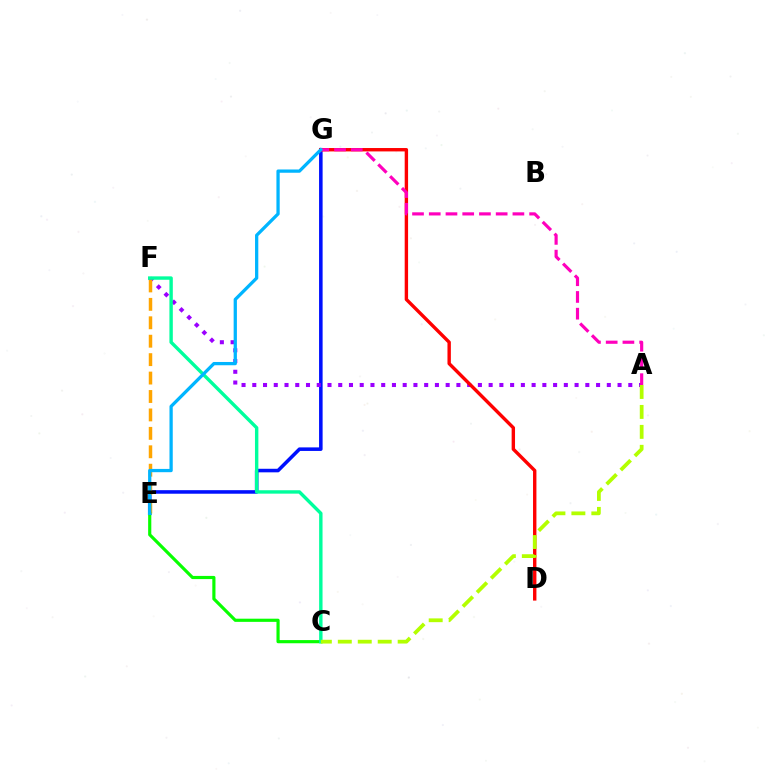{('E', 'G'): [{'color': '#0010ff', 'line_style': 'solid', 'thickness': 2.56}, {'color': '#00b5ff', 'line_style': 'solid', 'thickness': 2.35}], ('A', 'F'): [{'color': '#9b00ff', 'line_style': 'dotted', 'thickness': 2.92}], ('D', 'G'): [{'color': '#ff0000', 'line_style': 'solid', 'thickness': 2.44}], ('E', 'F'): [{'color': '#ffa500', 'line_style': 'dashed', 'thickness': 2.5}], ('A', 'G'): [{'color': '#ff00bd', 'line_style': 'dashed', 'thickness': 2.27}], ('C', 'E'): [{'color': '#08ff00', 'line_style': 'solid', 'thickness': 2.28}], ('C', 'F'): [{'color': '#00ff9d', 'line_style': 'solid', 'thickness': 2.45}], ('A', 'C'): [{'color': '#b3ff00', 'line_style': 'dashed', 'thickness': 2.71}]}